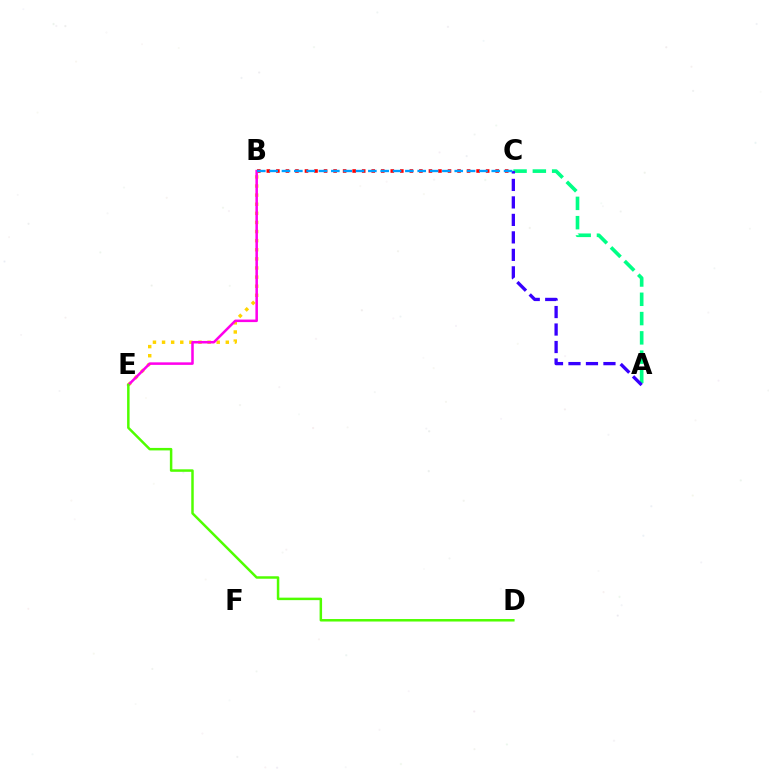{('B', 'C'): [{'color': '#ff0000', 'line_style': 'dotted', 'thickness': 2.59}, {'color': '#009eff', 'line_style': 'dashed', 'thickness': 1.68}], ('B', 'E'): [{'color': '#ffd500', 'line_style': 'dotted', 'thickness': 2.47}, {'color': '#ff00ed', 'line_style': 'solid', 'thickness': 1.82}], ('D', 'E'): [{'color': '#4fff00', 'line_style': 'solid', 'thickness': 1.79}], ('A', 'C'): [{'color': '#00ff86', 'line_style': 'dashed', 'thickness': 2.62}, {'color': '#3700ff', 'line_style': 'dashed', 'thickness': 2.38}]}